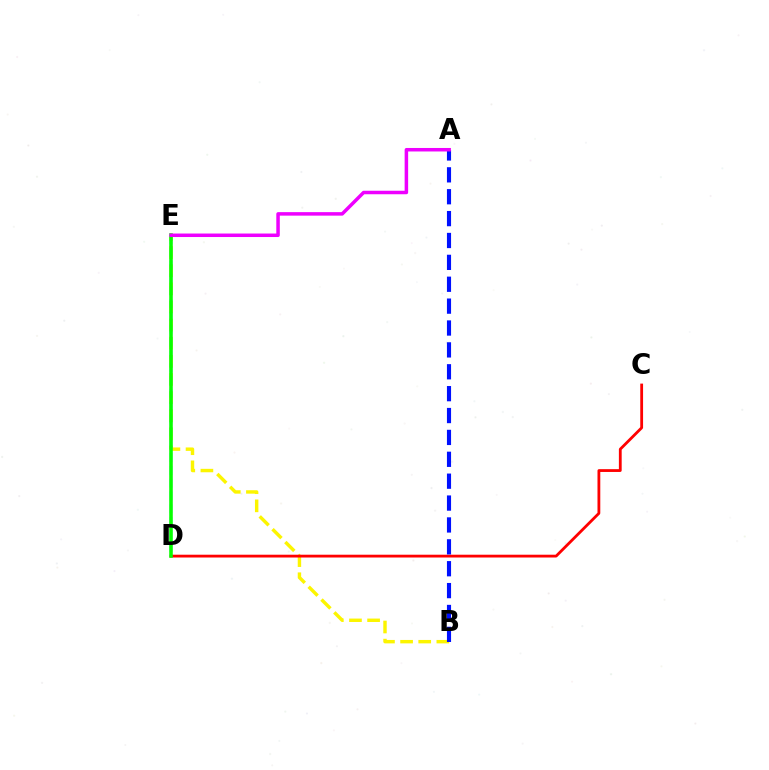{('B', 'E'): [{'color': '#fcf500', 'line_style': 'dashed', 'thickness': 2.46}], ('D', 'E'): [{'color': '#00fff6', 'line_style': 'dashed', 'thickness': 1.74}, {'color': '#08ff00', 'line_style': 'solid', 'thickness': 2.56}], ('C', 'D'): [{'color': '#ff0000', 'line_style': 'solid', 'thickness': 2.02}], ('A', 'B'): [{'color': '#0010ff', 'line_style': 'dashed', 'thickness': 2.97}], ('A', 'E'): [{'color': '#ee00ff', 'line_style': 'solid', 'thickness': 2.52}]}